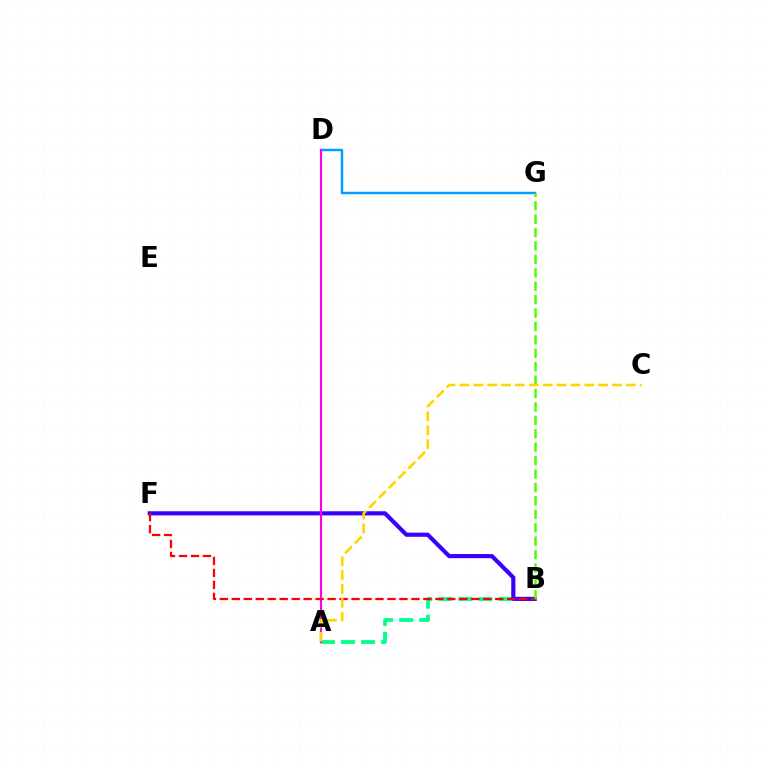{('D', 'G'): [{'color': '#009eff', 'line_style': 'solid', 'thickness': 1.77}], ('A', 'B'): [{'color': '#00ff86', 'line_style': 'dashed', 'thickness': 2.72}], ('B', 'F'): [{'color': '#3700ff', 'line_style': 'solid', 'thickness': 2.97}, {'color': '#ff0000', 'line_style': 'dashed', 'thickness': 1.63}], ('B', 'G'): [{'color': '#4fff00', 'line_style': 'dashed', 'thickness': 1.82}], ('A', 'D'): [{'color': '#ff00ed', 'line_style': 'solid', 'thickness': 1.53}], ('A', 'C'): [{'color': '#ffd500', 'line_style': 'dashed', 'thickness': 1.88}]}